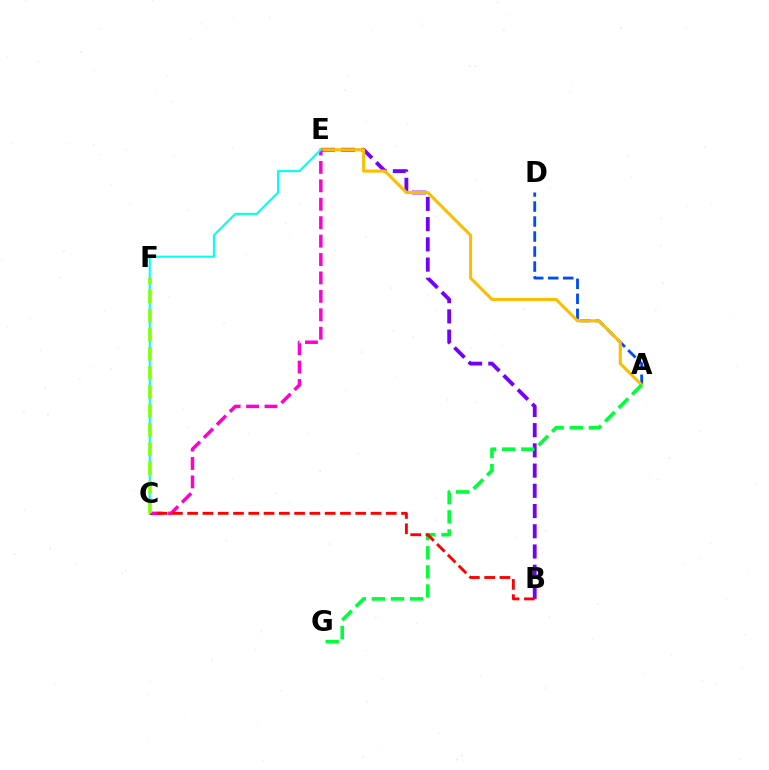{('A', 'D'): [{'color': '#004bff', 'line_style': 'dashed', 'thickness': 2.04}], ('B', 'E'): [{'color': '#7200ff', 'line_style': 'dashed', 'thickness': 2.75}], ('A', 'E'): [{'color': '#ffbd00', 'line_style': 'solid', 'thickness': 2.21}], ('A', 'G'): [{'color': '#00ff39', 'line_style': 'dashed', 'thickness': 2.6}], ('C', 'E'): [{'color': '#ff00cf', 'line_style': 'dashed', 'thickness': 2.5}, {'color': '#00fff6', 'line_style': 'solid', 'thickness': 1.51}], ('B', 'C'): [{'color': '#ff0000', 'line_style': 'dashed', 'thickness': 2.08}], ('C', 'F'): [{'color': '#84ff00', 'line_style': 'dashed', 'thickness': 2.59}]}